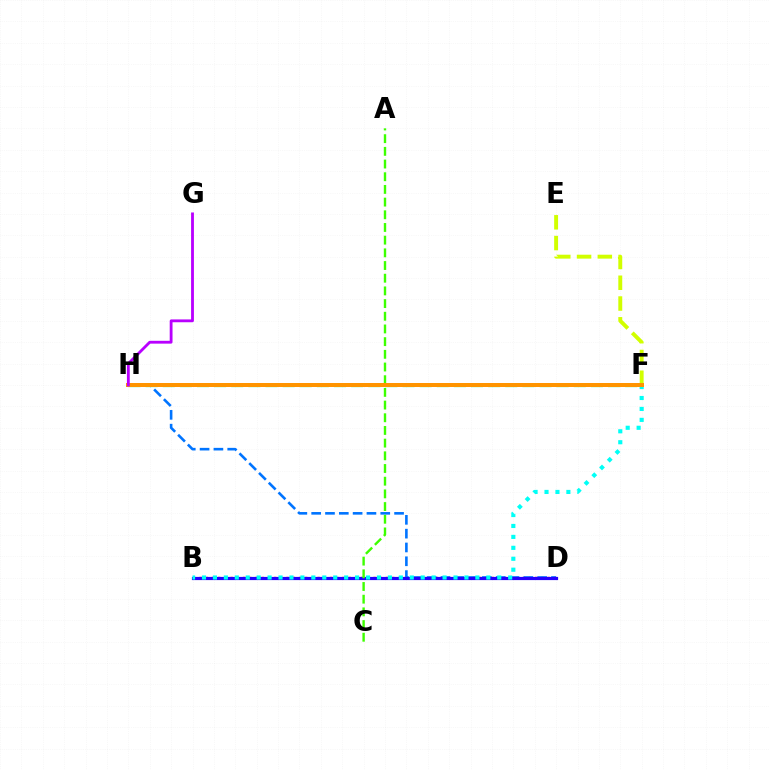{('B', 'D'): [{'color': '#ff0000', 'line_style': 'dotted', 'thickness': 1.69}, {'color': '#2500ff', 'line_style': 'solid', 'thickness': 2.3}], ('F', 'H'): [{'color': '#00ff5c', 'line_style': 'dashed', 'thickness': 2.33}, {'color': '#ff00ac', 'line_style': 'solid', 'thickness': 1.74}, {'color': '#ff9400', 'line_style': 'solid', 'thickness': 2.87}], ('D', 'H'): [{'color': '#0074ff', 'line_style': 'dashed', 'thickness': 1.88}], ('B', 'F'): [{'color': '#00fff6', 'line_style': 'dotted', 'thickness': 2.97}], ('A', 'C'): [{'color': '#3dff00', 'line_style': 'dashed', 'thickness': 1.72}], ('E', 'F'): [{'color': '#d1ff00', 'line_style': 'dashed', 'thickness': 2.82}], ('G', 'H'): [{'color': '#b900ff', 'line_style': 'solid', 'thickness': 2.04}]}